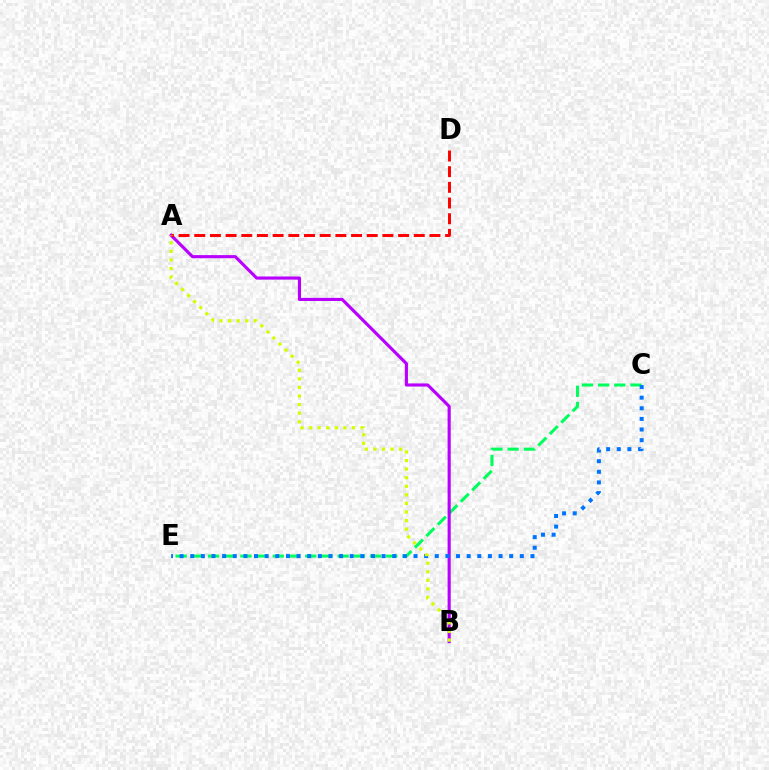{('C', 'E'): [{'color': '#00ff5c', 'line_style': 'dashed', 'thickness': 2.2}, {'color': '#0074ff', 'line_style': 'dotted', 'thickness': 2.89}], ('A', 'B'): [{'color': '#b900ff', 'line_style': 'solid', 'thickness': 2.25}, {'color': '#d1ff00', 'line_style': 'dotted', 'thickness': 2.33}], ('A', 'D'): [{'color': '#ff0000', 'line_style': 'dashed', 'thickness': 2.13}]}